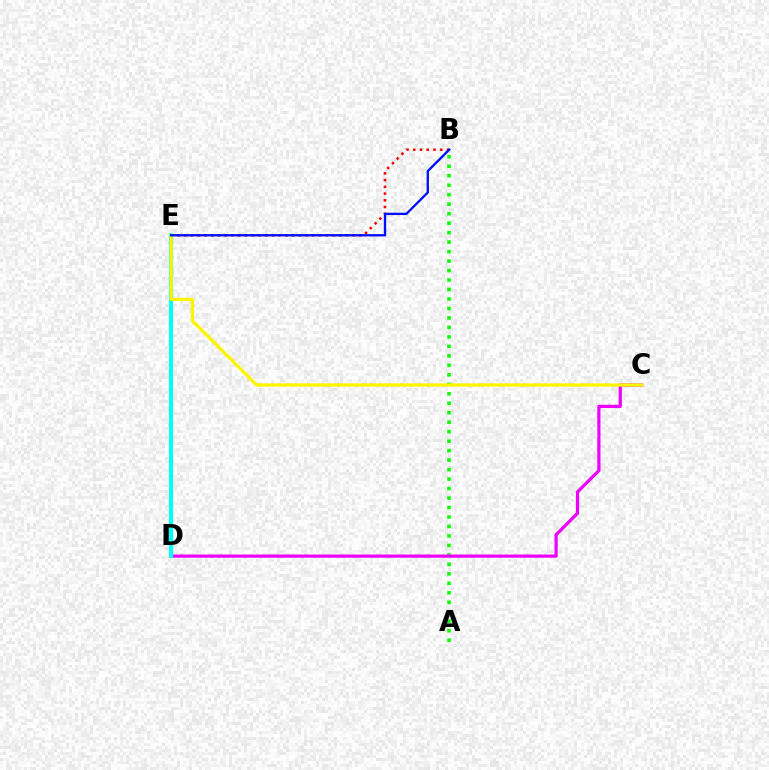{('A', 'B'): [{'color': '#08ff00', 'line_style': 'dotted', 'thickness': 2.58}], ('C', 'D'): [{'color': '#ee00ff', 'line_style': 'solid', 'thickness': 2.3}], ('B', 'E'): [{'color': '#ff0000', 'line_style': 'dotted', 'thickness': 1.83}, {'color': '#0010ff', 'line_style': 'solid', 'thickness': 1.68}], ('D', 'E'): [{'color': '#00fff6', 'line_style': 'solid', 'thickness': 2.98}], ('C', 'E'): [{'color': '#fcf500', 'line_style': 'solid', 'thickness': 2.35}]}